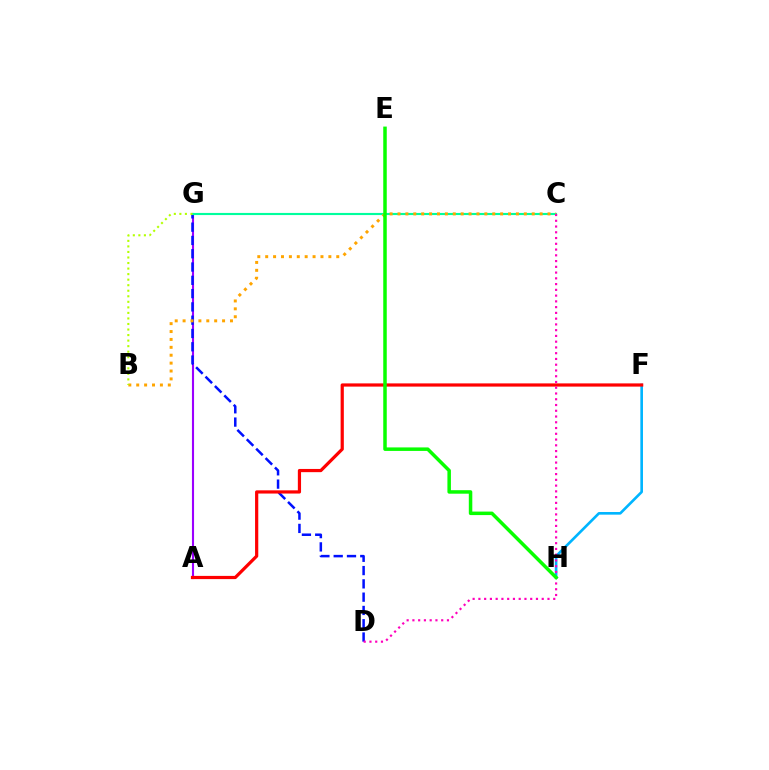{('F', 'H'): [{'color': '#00b5ff', 'line_style': 'solid', 'thickness': 1.9}], ('A', 'G'): [{'color': '#9b00ff', 'line_style': 'solid', 'thickness': 1.52}], ('D', 'G'): [{'color': '#0010ff', 'line_style': 'dashed', 'thickness': 1.81}], ('C', 'G'): [{'color': '#00ff9d', 'line_style': 'solid', 'thickness': 1.54}], ('A', 'F'): [{'color': '#ff0000', 'line_style': 'solid', 'thickness': 2.31}], ('B', 'C'): [{'color': '#ffa500', 'line_style': 'dotted', 'thickness': 2.15}], ('C', 'D'): [{'color': '#ff00bd', 'line_style': 'dotted', 'thickness': 1.56}], ('E', 'H'): [{'color': '#08ff00', 'line_style': 'solid', 'thickness': 2.52}], ('B', 'G'): [{'color': '#b3ff00', 'line_style': 'dotted', 'thickness': 1.51}]}